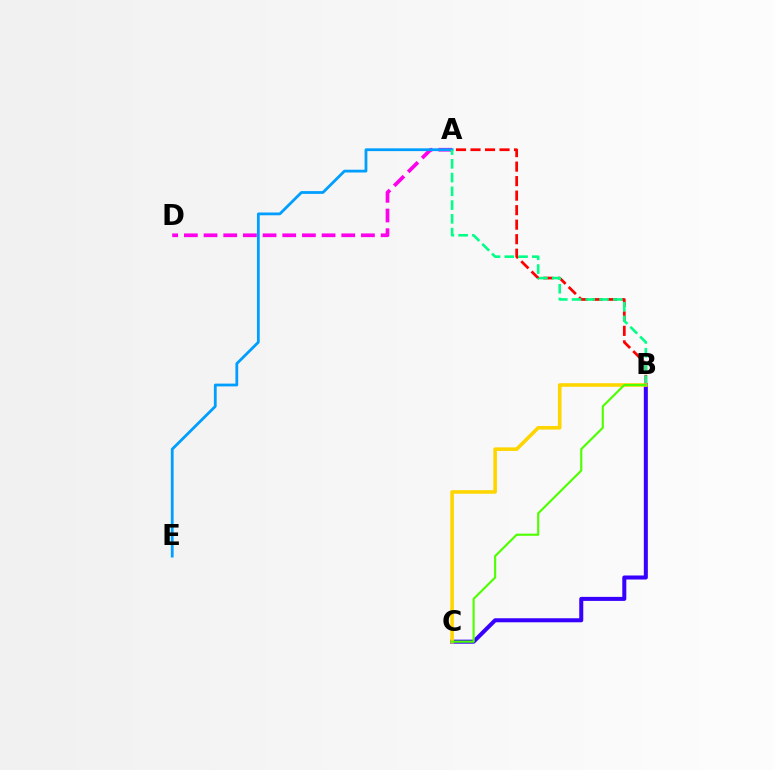{('A', 'D'): [{'color': '#ff00ed', 'line_style': 'dashed', 'thickness': 2.67}], ('A', 'E'): [{'color': '#009eff', 'line_style': 'solid', 'thickness': 2.0}], ('A', 'B'): [{'color': '#ff0000', 'line_style': 'dashed', 'thickness': 1.97}, {'color': '#00ff86', 'line_style': 'dashed', 'thickness': 1.87}], ('B', 'C'): [{'color': '#3700ff', 'line_style': 'solid', 'thickness': 2.9}, {'color': '#ffd500', 'line_style': 'solid', 'thickness': 2.58}, {'color': '#4fff00', 'line_style': 'solid', 'thickness': 1.55}]}